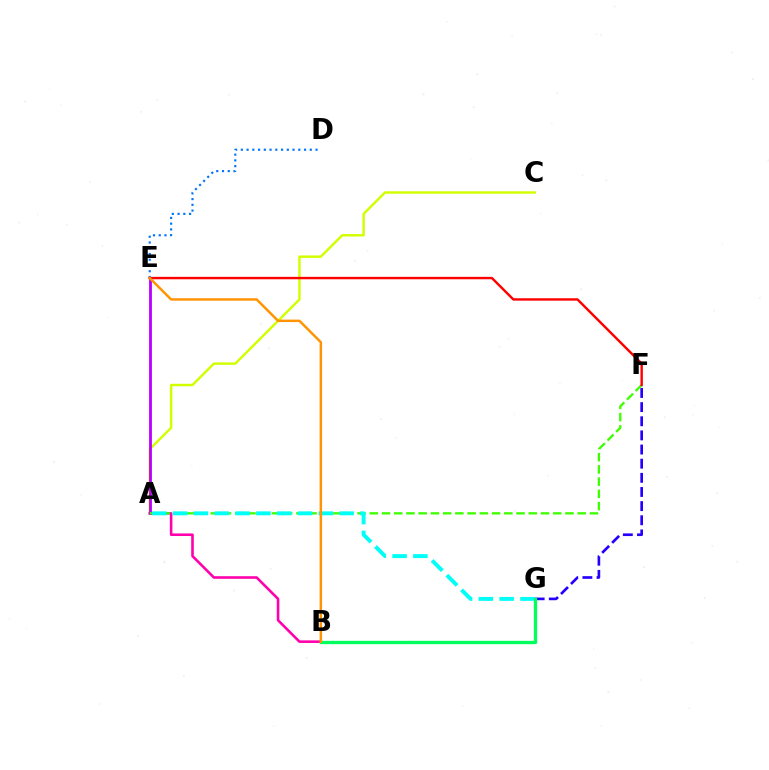{('D', 'E'): [{'color': '#0074ff', 'line_style': 'dotted', 'thickness': 1.56}], ('A', 'C'): [{'color': '#d1ff00', 'line_style': 'solid', 'thickness': 1.75}], ('F', 'G'): [{'color': '#2500ff', 'line_style': 'dashed', 'thickness': 1.92}], ('A', 'B'): [{'color': '#ff00ac', 'line_style': 'solid', 'thickness': 1.86}], ('A', 'E'): [{'color': '#b900ff', 'line_style': 'solid', 'thickness': 2.02}], ('A', 'F'): [{'color': '#3dff00', 'line_style': 'dashed', 'thickness': 1.66}], ('E', 'F'): [{'color': '#ff0000', 'line_style': 'solid', 'thickness': 1.74}], ('A', 'G'): [{'color': '#00fff6', 'line_style': 'dashed', 'thickness': 2.83}], ('B', 'G'): [{'color': '#00ff5c', 'line_style': 'solid', 'thickness': 2.39}], ('B', 'E'): [{'color': '#ff9400', 'line_style': 'solid', 'thickness': 1.78}]}